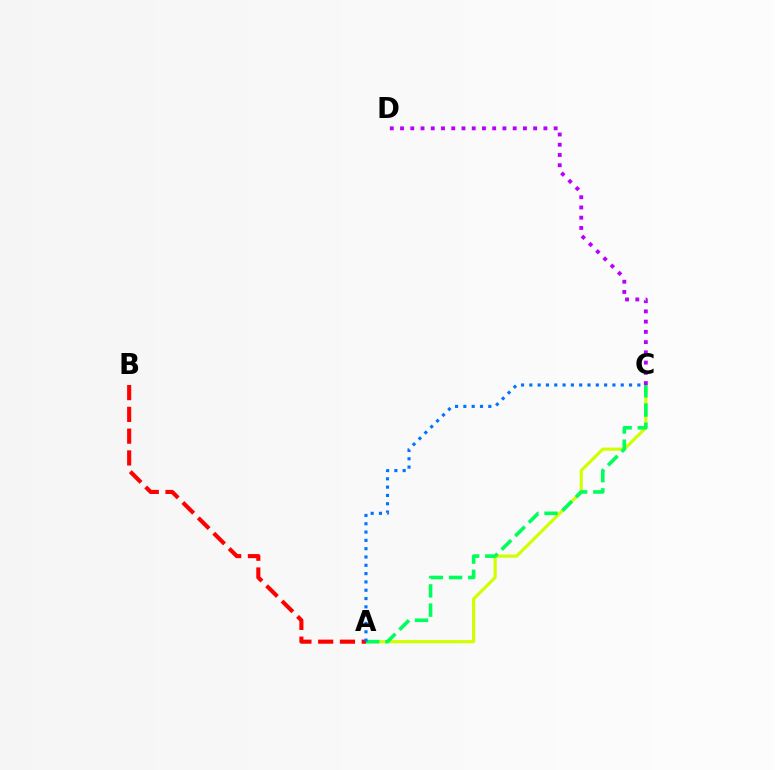{('A', 'C'): [{'color': '#d1ff00', 'line_style': 'solid', 'thickness': 2.28}, {'color': '#00ff5c', 'line_style': 'dashed', 'thickness': 2.61}, {'color': '#0074ff', 'line_style': 'dotted', 'thickness': 2.26}], ('A', 'B'): [{'color': '#ff0000', 'line_style': 'dashed', 'thickness': 2.96}], ('C', 'D'): [{'color': '#b900ff', 'line_style': 'dotted', 'thickness': 2.78}]}